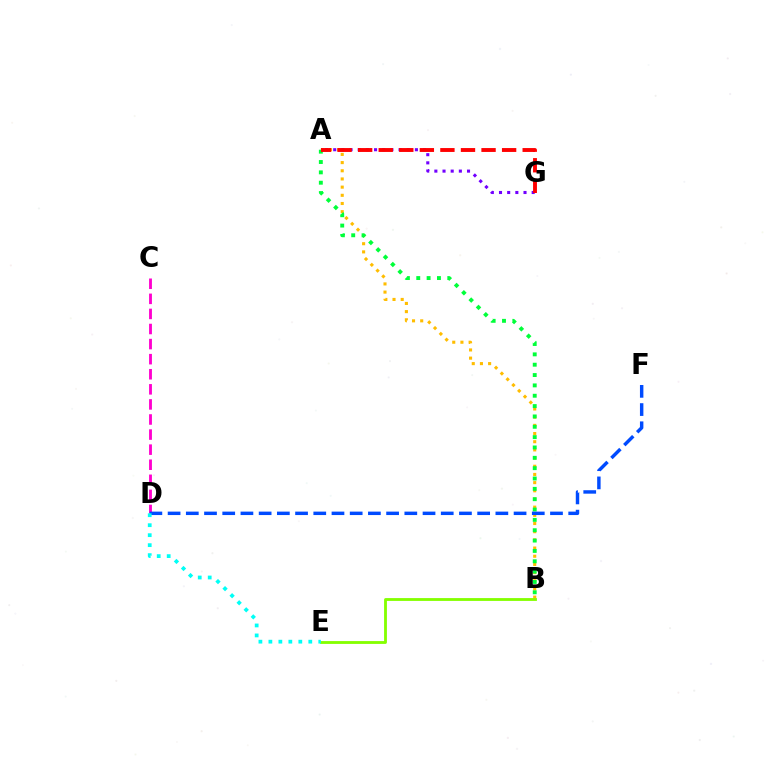{('A', 'B'): [{'color': '#ffbd00', 'line_style': 'dotted', 'thickness': 2.22}, {'color': '#00ff39', 'line_style': 'dotted', 'thickness': 2.81}], ('B', 'E'): [{'color': '#84ff00', 'line_style': 'solid', 'thickness': 2.04}], ('A', 'G'): [{'color': '#7200ff', 'line_style': 'dotted', 'thickness': 2.22}, {'color': '#ff0000', 'line_style': 'dashed', 'thickness': 2.79}], ('C', 'D'): [{'color': '#ff00cf', 'line_style': 'dashed', 'thickness': 2.05}], ('D', 'F'): [{'color': '#004bff', 'line_style': 'dashed', 'thickness': 2.47}], ('D', 'E'): [{'color': '#00fff6', 'line_style': 'dotted', 'thickness': 2.71}]}